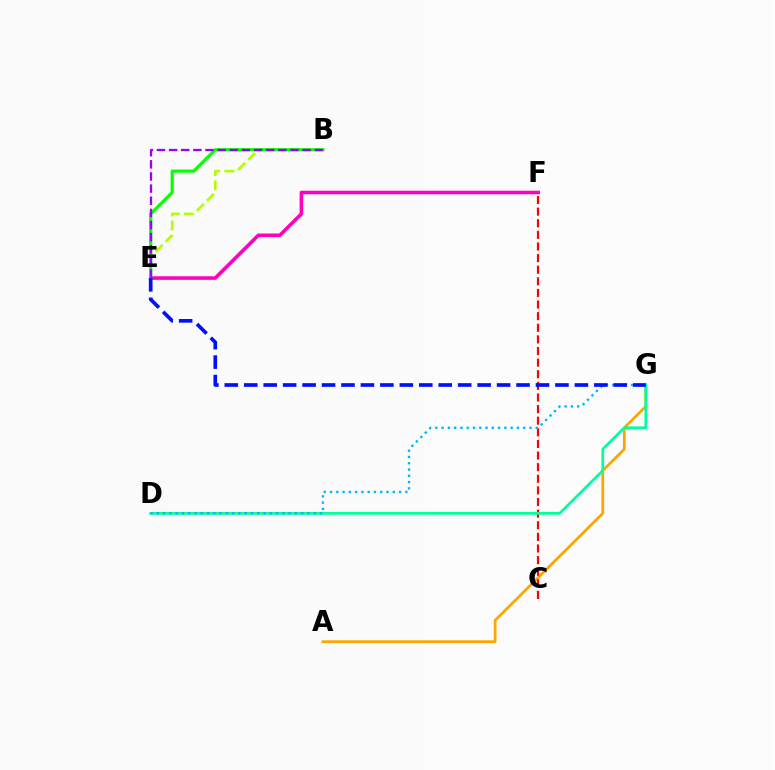{('E', 'F'): [{'color': '#ff00bd', 'line_style': 'solid', 'thickness': 2.57}], ('A', 'G'): [{'color': '#ffa500', 'line_style': 'solid', 'thickness': 1.97}], ('C', 'F'): [{'color': '#ff0000', 'line_style': 'dashed', 'thickness': 1.58}], ('D', 'G'): [{'color': '#00ff9d', 'line_style': 'solid', 'thickness': 1.97}, {'color': '#00b5ff', 'line_style': 'dotted', 'thickness': 1.71}], ('B', 'E'): [{'color': '#b3ff00', 'line_style': 'dashed', 'thickness': 1.92}, {'color': '#08ff00', 'line_style': 'solid', 'thickness': 2.29}, {'color': '#9b00ff', 'line_style': 'dashed', 'thickness': 1.65}], ('E', 'G'): [{'color': '#0010ff', 'line_style': 'dashed', 'thickness': 2.64}]}